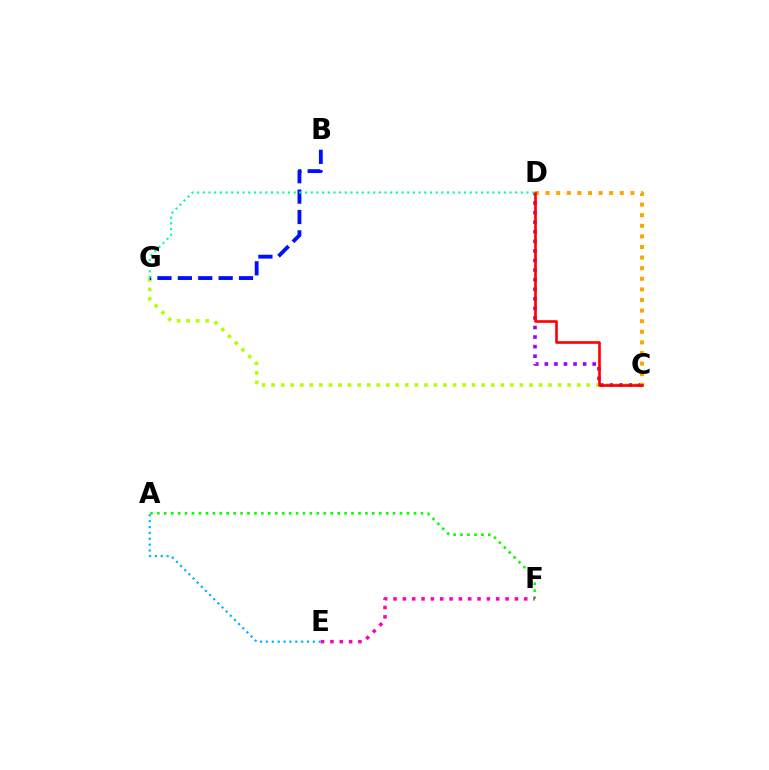{('C', 'D'): [{'color': '#9b00ff', 'line_style': 'dotted', 'thickness': 2.6}, {'color': '#ffa500', 'line_style': 'dotted', 'thickness': 2.88}, {'color': '#ff0000', 'line_style': 'solid', 'thickness': 1.9}], ('C', 'G'): [{'color': '#b3ff00', 'line_style': 'dotted', 'thickness': 2.59}], ('B', 'G'): [{'color': '#0010ff', 'line_style': 'dashed', 'thickness': 2.77}], ('A', 'E'): [{'color': '#00b5ff', 'line_style': 'dotted', 'thickness': 1.59}], ('A', 'F'): [{'color': '#08ff00', 'line_style': 'dotted', 'thickness': 1.88}], ('E', 'F'): [{'color': '#ff00bd', 'line_style': 'dotted', 'thickness': 2.54}], ('D', 'G'): [{'color': '#00ff9d', 'line_style': 'dotted', 'thickness': 1.54}]}